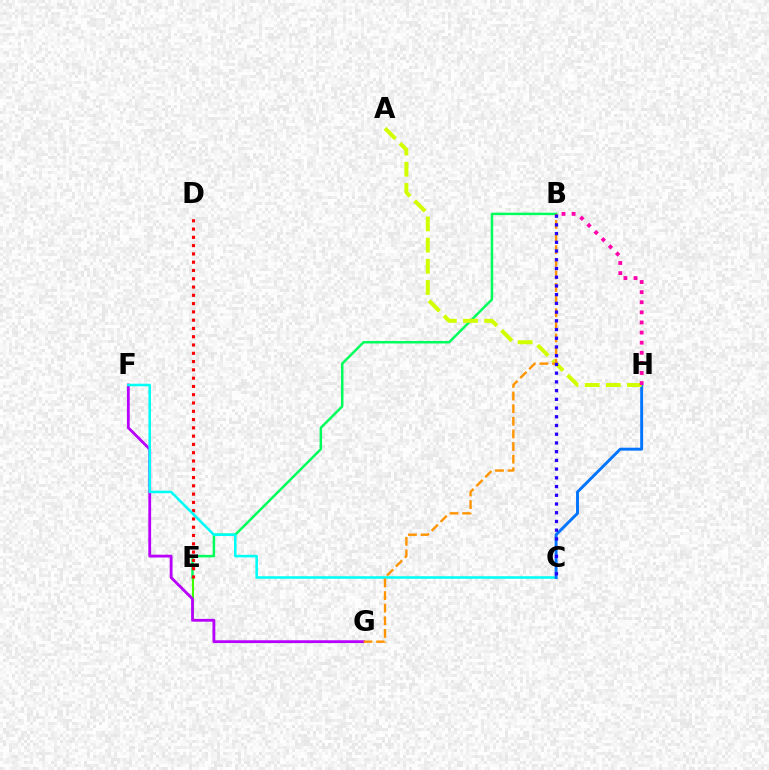{('E', 'G'): [{'color': '#3dff00', 'line_style': 'solid', 'thickness': 1.51}], ('B', 'E'): [{'color': '#00ff5c', 'line_style': 'solid', 'thickness': 1.79}], ('D', 'E'): [{'color': '#ff0000', 'line_style': 'dotted', 'thickness': 2.25}], ('F', 'G'): [{'color': '#b900ff', 'line_style': 'solid', 'thickness': 2.02}], ('C', 'F'): [{'color': '#00fff6', 'line_style': 'solid', 'thickness': 1.84}], ('C', 'H'): [{'color': '#0074ff', 'line_style': 'solid', 'thickness': 2.1}], ('A', 'H'): [{'color': '#d1ff00', 'line_style': 'dashed', 'thickness': 2.88}], ('B', 'G'): [{'color': '#ff9400', 'line_style': 'dashed', 'thickness': 1.71}], ('B', 'H'): [{'color': '#ff00ac', 'line_style': 'dotted', 'thickness': 2.75}], ('B', 'C'): [{'color': '#2500ff', 'line_style': 'dotted', 'thickness': 2.37}]}